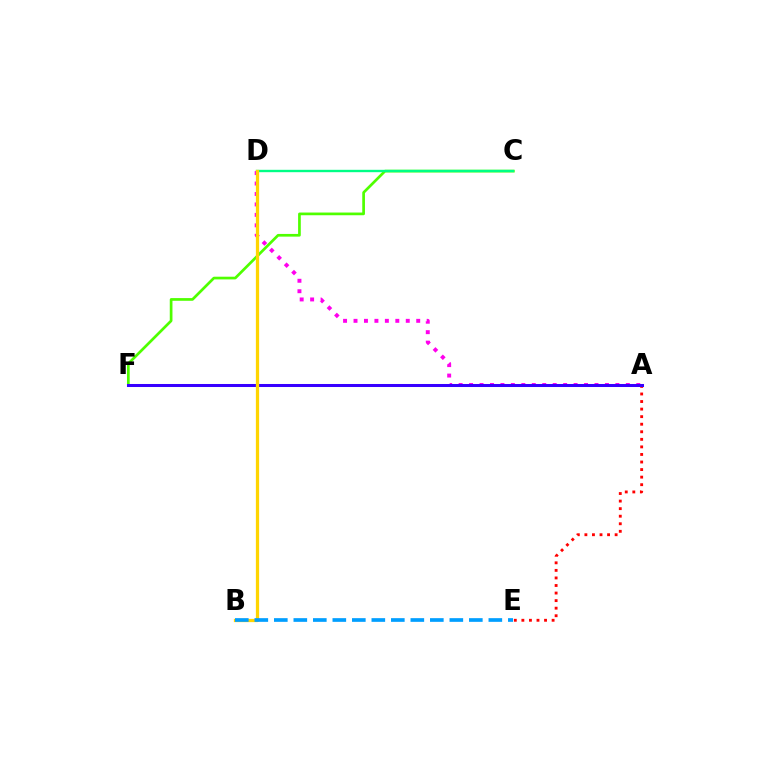{('C', 'F'): [{'color': '#4fff00', 'line_style': 'solid', 'thickness': 1.94}], ('C', 'D'): [{'color': '#00ff86', 'line_style': 'solid', 'thickness': 1.71}], ('A', 'E'): [{'color': '#ff0000', 'line_style': 'dotted', 'thickness': 2.05}], ('A', 'D'): [{'color': '#ff00ed', 'line_style': 'dotted', 'thickness': 2.84}], ('A', 'F'): [{'color': '#3700ff', 'line_style': 'solid', 'thickness': 2.18}], ('B', 'D'): [{'color': '#ffd500', 'line_style': 'solid', 'thickness': 2.35}], ('B', 'E'): [{'color': '#009eff', 'line_style': 'dashed', 'thickness': 2.65}]}